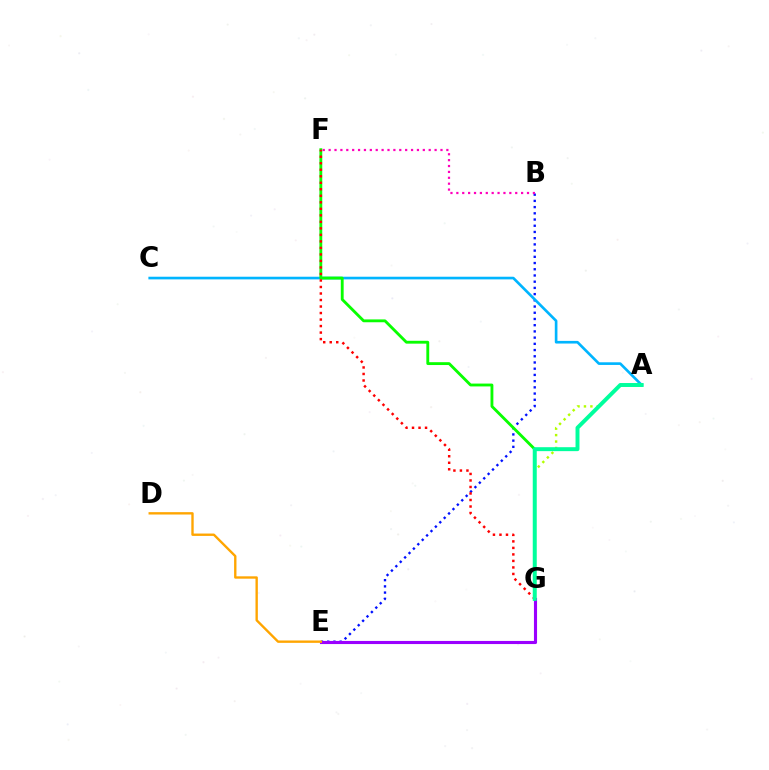{('B', 'E'): [{'color': '#0010ff', 'line_style': 'dotted', 'thickness': 1.69}], ('B', 'F'): [{'color': '#ff00bd', 'line_style': 'dotted', 'thickness': 1.6}], ('A', 'C'): [{'color': '#00b5ff', 'line_style': 'solid', 'thickness': 1.91}], ('F', 'G'): [{'color': '#08ff00', 'line_style': 'solid', 'thickness': 2.05}, {'color': '#ff0000', 'line_style': 'dotted', 'thickness': 1.77}], ('A', 'G'): [{'color': '#b3ff00', 'line_style': 'dotted', 'thickness': 1.75}, {'color': '#00ff9d', 'line_style': 'solid', 'thickness': 2.84}], ('E', 'G'): [{'color': '#9b00ff', 'line_style': 'solid', 'thickness': 2.24}], ('D', 'E'): [{'color': '#ffa500', 'line_style': 'solid', 'thickness': 1.71}]}